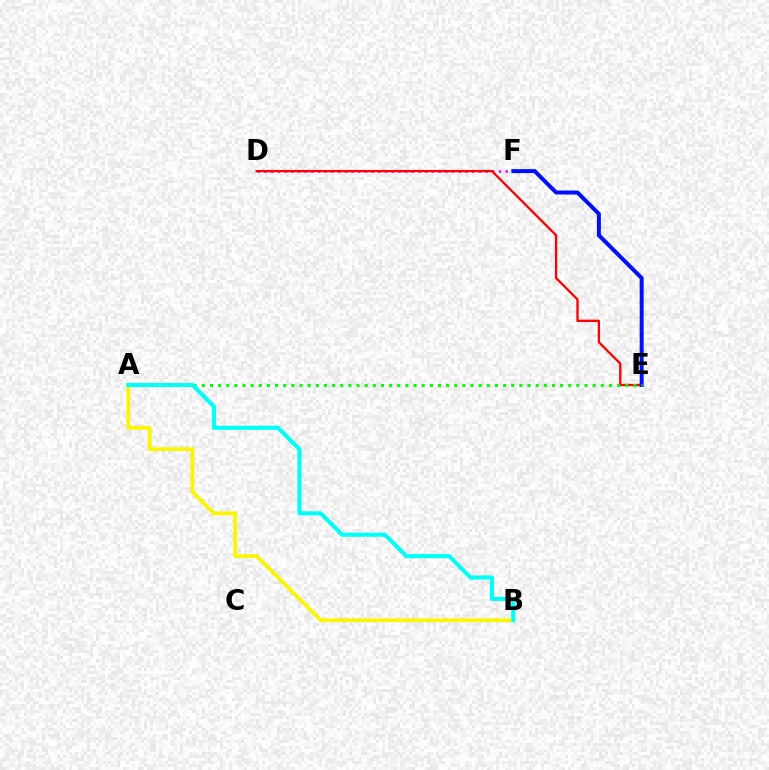{('A', 'B'): [{'color': '#fcf500', 'line_style': 'solid', 'thickness': 2.72}, {'color': '#00fff6', 'line_style': 'solid', 'thickness': 2.96}], ('D', 'F'): [{'color': '#ee00ff', 'line_style': 'dotted', 'thickness': 1.82}], ('D', 'E'): [{'color': '#ff0000', 'line_style': 'solid', 'thickness': 1.68}], ('E', 'F'): [{'color': '#0010ff', 'line_style': 'solid', 'thickness': 2.87}], ('A', 'E'): [{'color': '#08ff00', 'line_style': 'dotted', 'thickness': 2.21}]}